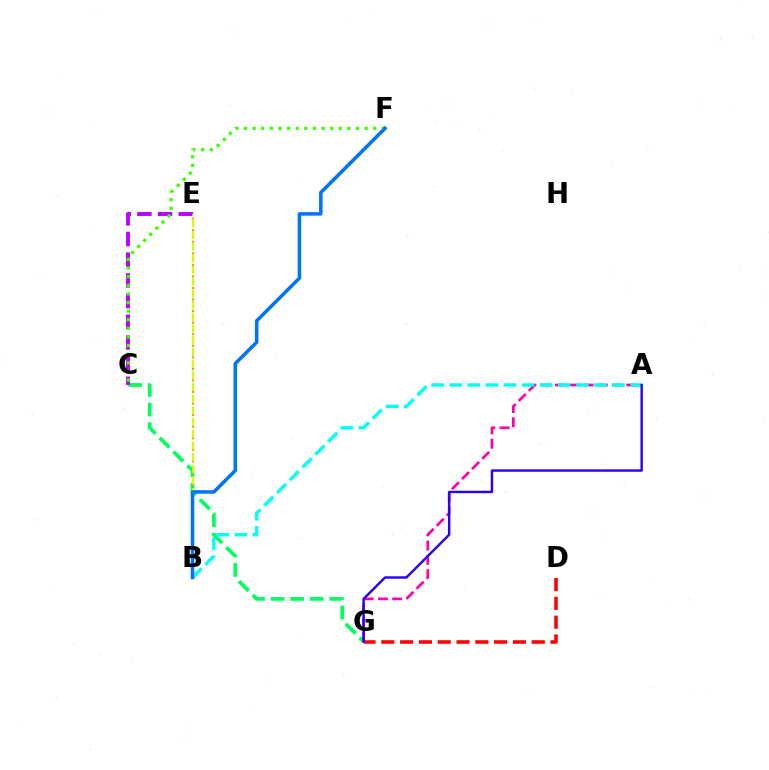{('C', 'G'): [{'color': '#00ff5c', 'line_style': 'dashed', 'thickness': 2.66}], ('C', 'E'): [{'color': '#b900ff', 'line_style': 'dashed', 'thickness': 2.81}], ('B', 'E'): [{'color': '#ff9400', 'line_style': 'dotted', 'thickness': 1.57}, {'color': '#d1ff00', 'line_style': 'dashed', 'thickness': 1.59}], ('A', 'G'): [{'color': '#ff00ac', 'line_style': 'dashed', 'thickness': 1.94}, {'color': '#2500ff', 'line_style': 'solid', 'thickness': 1.73}], ('A', 'B'): [{'color': '#00fff6', 'line_style': 'dashed', 'thickness': 2.46}], ('D', 'G'): [{'color': '#ff0000', 'line_style': 'dashed', 'thickness': 2.55}], ('C', 'F'): [{'color': '#3dff00', 'line_style': 'dotted', 'thickness': 2.34}], ('B', 'F'): [{'color': '#0074ff', 'line_style': 'solid', 'thickness': 2.54}]}